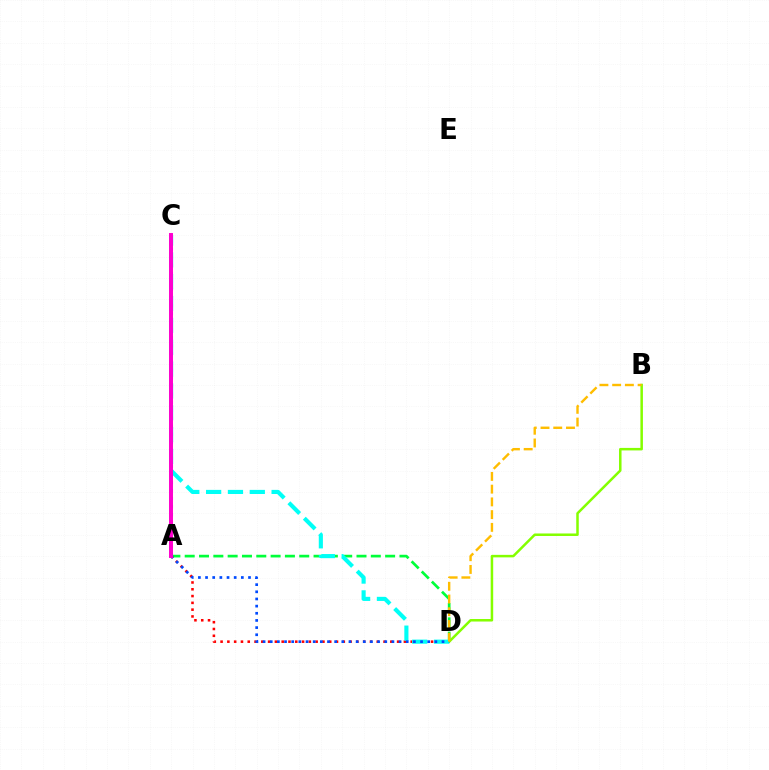{('A', 'D'): [{'color': '#00ff39', 'line_style': 'dashed', 'thickness': 1.94}, {'color': '#ff0000', 'line_style': 'dotted', 'thickness': 1.84}, {'color': '#004bff', 'line_style': 'dotted', 'thickness': 1.94}], ('A', 'C'): [{'color': '#7200ff', 'line_style': 'dotted', 'thickness': 2.19}, {'color': '#ff00cf', 'line_style': 'solid', 'thickness': 2.85}], ('B', 'D'): [{'color': '#84ff00', 'line_style': 'solid', 'thickness': 1.81}, {'color': '#ffbd00', 'line_style': 'dashed', 'thickness': 1.73}], ('C', 'D'): [{'color': '#00fff6', 'line_style': 'dashed', 'thickness': 2.97}]}